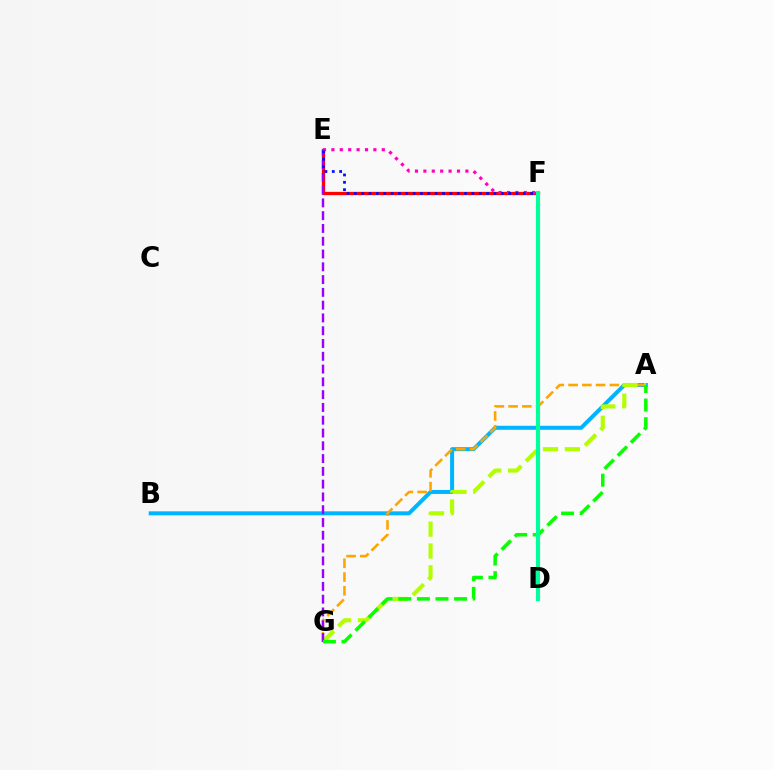{('A', 'B'): [{'color': '#00b5ff', 'line_style': 'solid', 'thickness': 2.88}], ('A', 'G'): [{'color': '#ffa500', 'line_style': 'dashed', 'thickness': 1.87}, {'color': '#b3ff00', 'line_style': 'dashed', 'thickness': 2.97}, {'color': '#08ff00', 'line_style': 'dashed', 'thickness': 2.53}], ('E', 'F'): [{'color': '#ff0000', 'line_style': 'solid', 'thickness': 2.36}, {'color': '#ff00bd', 'line_style': 'dotted', 'thickness': 2.28}, {'color': '#0010ff', 'line_style': 'dotted', 'thickness': 2.0}], ('E', 'G'): [{'color': '#9b00ff', 'line_style': 'dashed', 'thickness': 1.74}], ('D', 'F'): [{'color': '#00ff9d', 'line_style': 'solid', 'thickness': 2.99}]}